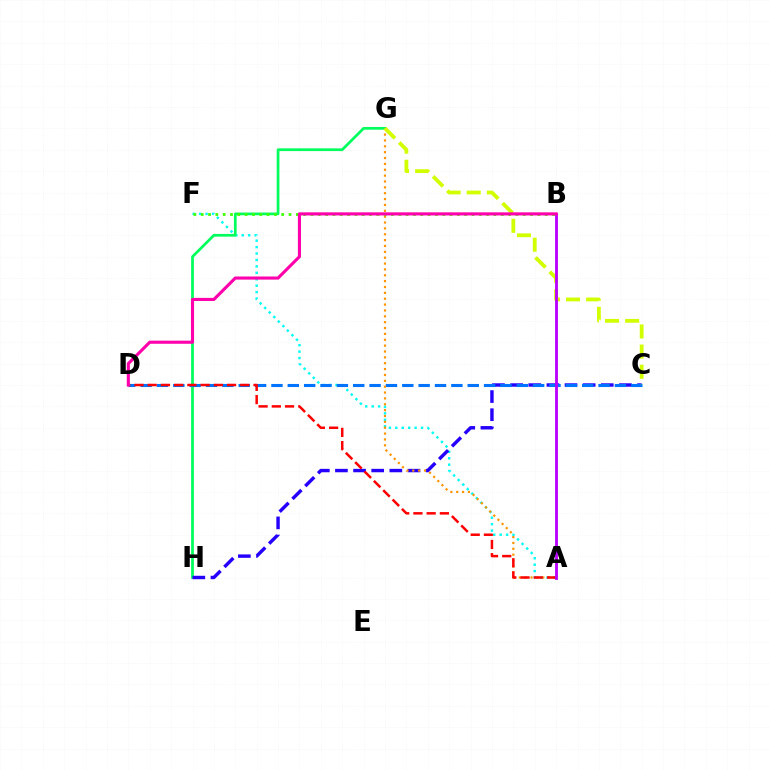{('A', 'F'): [{'color': '#00fff6', 'line_style': 'dotted', 'thickness': 1.75}], ('G', 'H'): [{'color': '#00ff5c', 'line_style': 'solid', 'thickness': 1.97}], ('C', 'H'): [{'color': '#2500ff', 'line_style': 'dashed', 'thickness': 2.46}], ('C', 'D'): [{'color': '#0074ff', 'line_style': 'dashed', 'thickness': 2.22}], ('A', 'G'): [{'color': '#ff9400', 'line_style': 'dotted', 'thickness': 1.59}], ('C', 'G'): [{'color': '#d1ff00', 'line_style': 'dashed', 'thickness': 2.74}], ('A', 'D'): [{'color': '#ff0000', 'line_style': 'dashed', 'thickness': 1.8}], ('A', 'B'): [{'color': '#b900ff', 'line_style': 'solid', 'thickness': 2.04}], ('B', 'F'): [{'color': '#3dff00', 'line_style': 'dotted', 'thickness': 1.99}], ('B', 'D'): [{'color': '#ff00ac', 'line_style': 'solid', 'thickness': 2.24}]}